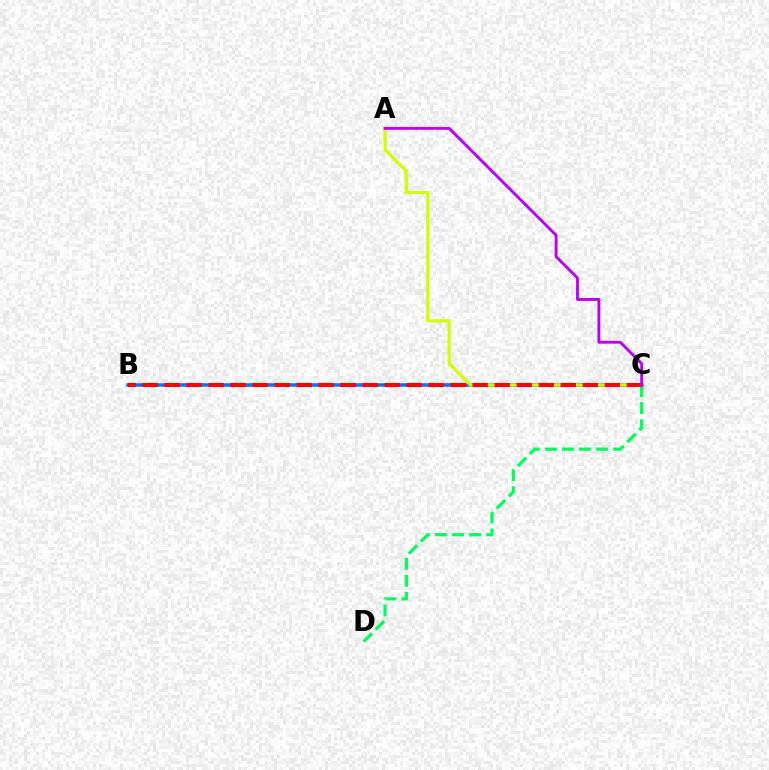{('C', 'D'): [{'color': '#00ff5c', 'line_style': 'dashed', 'thickness': 2.31}], ('B', 'C'): [{'color': '#0074ff', 'line_style': 'solid', 'thickness': 2.54}, {'color': '#ff0000', 'line_style': 'dashed', 'thickness': 2.99}], ('A', 'C'): [{'color': '#d1ff00', 'line_style': 'solid', 'thickness': 2.28}, {'color': '#b900ff', 'line_style': 'solid', 'thickness': 2.08}]}